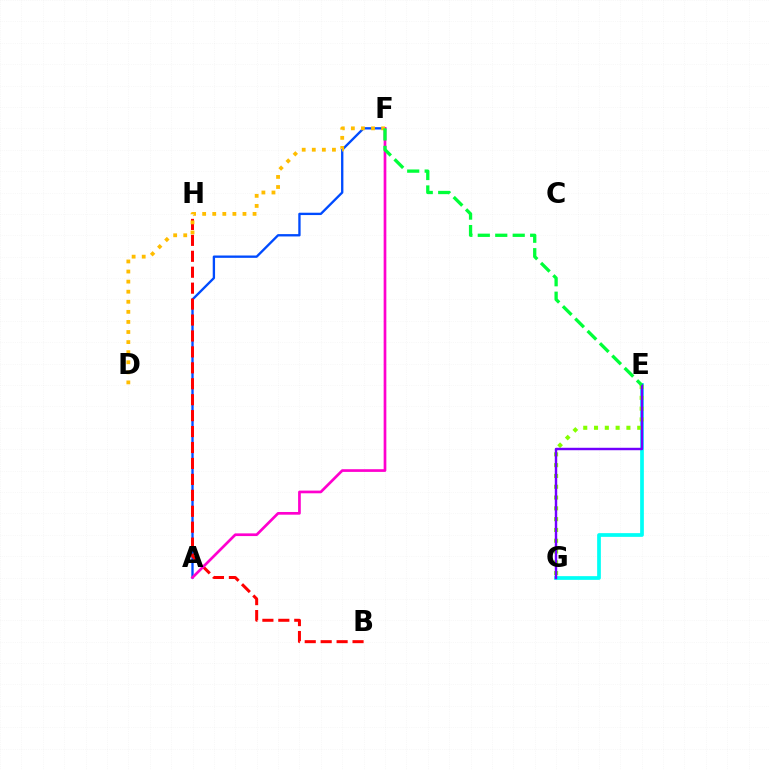{('E', 'G'): [{'color': '#00fff6', 'line_style': 'solid', 'thickness': 2.68}, {'color': '#84ff00', 'line_style': 'dotted', 'thickness': 2.93}, {'color': '#7200ff', 'line_style': 'solid', 'thickness': 1.76}], ('A', 'F'): [{'color': '#004bff', 'line_style': 'solid', 'thickness': 1.68}, {'color': '#ff00cf', 'line_style': 'solid', 'thickness': 1.94}], ('B', 'H'): [{'color': '#ff0000', 'line_style': 'dashed', 'thickness': 2.16}], ('D', 'F'): [{'color': '#ffbd00', 'line_style': 'dotted', 'thickness': 2.74}], ('E', 'F'): [{'color': '#00ff39', 'line_style': 'dashed', 'thickness': 2.37}]}